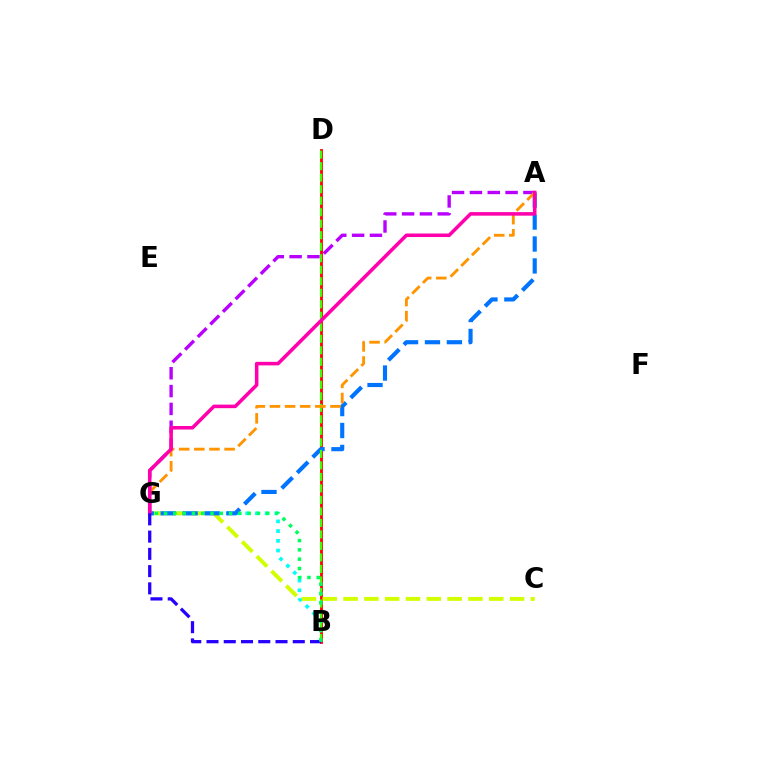{('A', 'G'): [{'color': '#b900ff', 'line_style': 'dashed', 'thickness': 2.42}, {'color': '#0074ff', 'line_style': 'dashed', 'thickness': 2.98}, {'color': '#ff9400', 'line_style': 'dashed', 'thickness': 2.05}, {'color': '#ff00ac', 'line_style': 'solid', 'thickness': 2.55}], ('B', 'G'): [{'color': '#00fff6', 'line_style': 'dotted', 'thickness': 2.64}, {'color': '#2500ff', 'line_style': 'dashed', 'thickness': 2.34}, {'color': '#00ff5c', 'line_style': 'dotted', 'thickness': 2.52}], ('B', 'D'): [{'color': '#ff0000', 'line_style': 'solid', 'thickness': 2.03}, {'color': '#3dff00', 'line_style': 'dashed', 'thickness': 1.56}], ('C', 'G'): [{'color': '#d1ff00', 'line_style': 'dashed', 'thickness': 2.83}]}